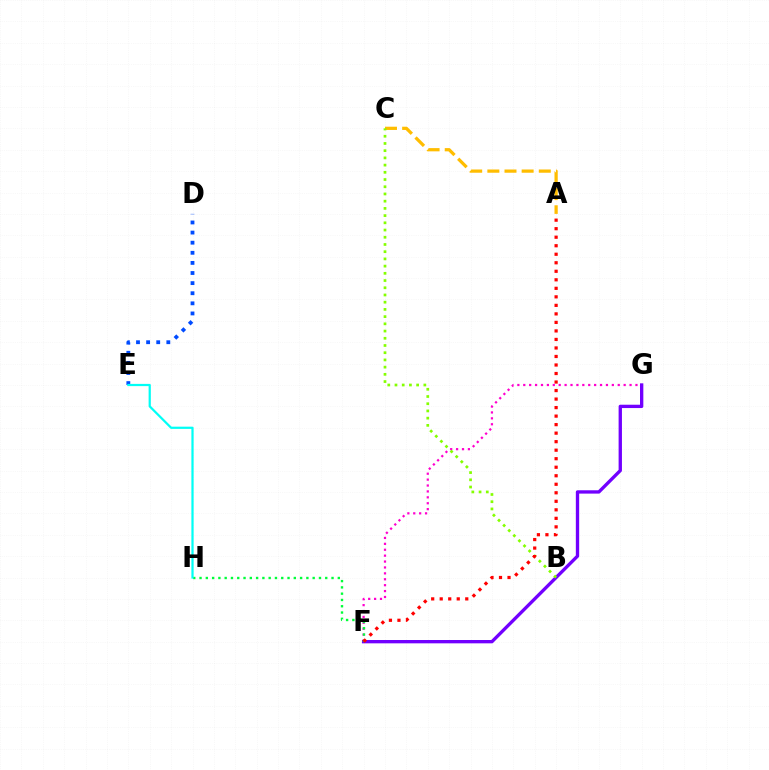{('A', 'C'): [{'color': '#ffbd00', 'line_style': 'dashed', 'thickness': 2.33}], ('F', 'G'): [{'color': '#ff00cf', 'line_style': 'dotted', 'thickness': 1.6}, {'color': '#7200ff', 'line_style': 'solid', 'thickness': 2.4}], ('B', 'C'): [{'color': '#84ff00', 'line_style': 'dotted', 'thickness': 1.96}], ('F', 'H'): [{'color': '#00ff39', 'line_style': 'dotted', 'thickness': 1.71}], ('A', 'F'): [{'color': '#ff0000', 'line_style': 'dotted', 'thickness': 2.31}], ('D', 'E'): [{'color': '#004bff', 'line_style': 'dotted', 'thickness': 2.75}], ('E', 'H'): [{'color': '#00fff6', 'line_style': 'solid', 'thickness': 1.6}]}